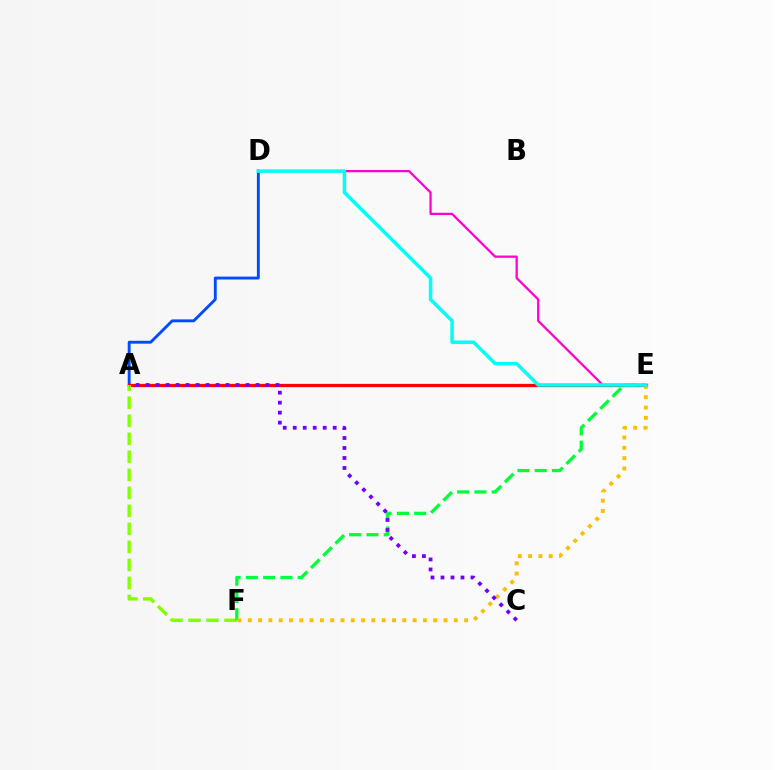{('A', 'D'): [{'color': '#004bff', 'line_style': 'solid', 'thickness': 2.08}], ('A', 'E'): [{'color': '#ff0000', 'line_style': 'solid', 'thickness': 2.35}], ('A', 'F'): [{'color': '#84ff00', 'line_style': 'dashed', 'thickness': 2.45}], ('E', 'F'): [{'color': '#00ff39', 'line_style': 'dashed', 'thickness': 2.35}, {'color': '#ffbd00', 'line_style': 'dotted', 'thickness': 2.8}], ('A', 'C'): [{'color': '#7200ff', 'line_style': 'dotted', 'thickness': 2.71}], ('D', 'E'): [{'color': '#ff00cf', 'line_style': 'solid', 'thickness': 1.62}, {'color': '#00fff6', 'line_style': 'solid', 'thickness': 2.5}]}